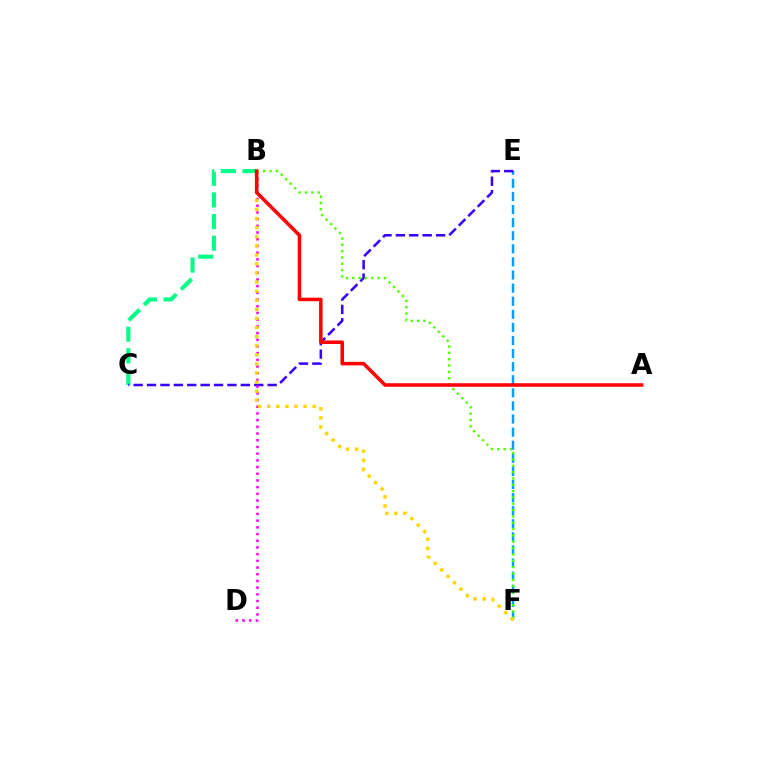{('B', 'C'): [{'color': '#00ff86', 'line_style': 'dashed', 'thickness': 2.94}], ('E', 'F'): [{'color': '#009eff', 'line_style': 'dashed', 'thickness': 1.78}], ('C', 'E'): [{'color': '#3700ff', 'line_style': 'dashed', 'thickness': 1.82}], ('B', 'D'): [{'color': '#ff00ed', 'line_style': 'dotted', 'thickness': 1.82}], ('B', 'F'): [{'color': '#4fff00', 'line_style': 'dotted', 'thickness': 1.72}, {'color': '#ffd500', 'line_style': 'dotted', 'thickness': 2.47}], ('A', 'B'): [{'color': '#ff0000', 'line_style': 'solid', 'thickness': 2.55}]}